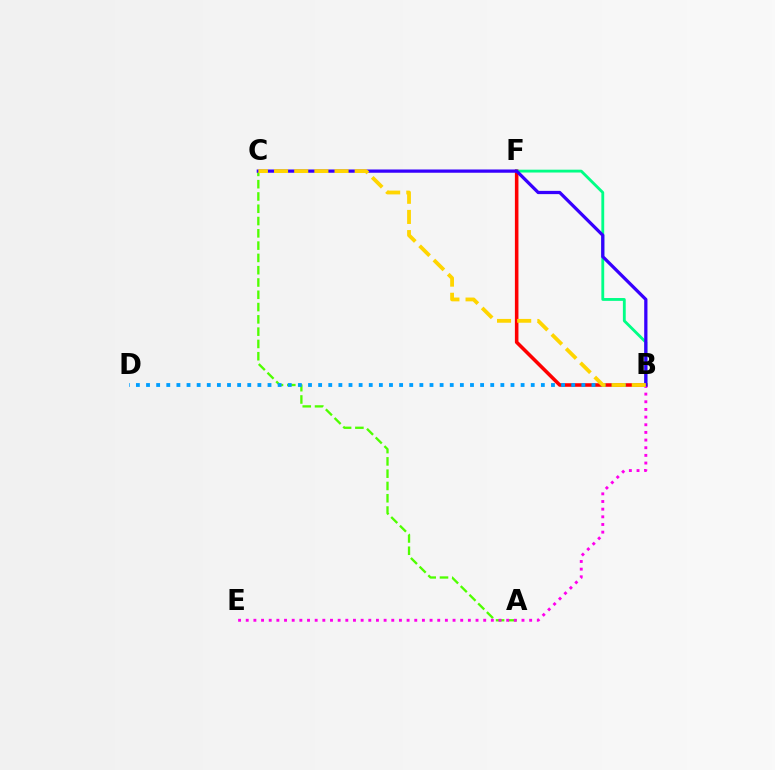{('A', 'C'): [{'color': '#4fff00', 'line_style': 'dashed', 'thickness': 1.67}], ('B', 'F'): [{'color': '#ff0000', 'line_style': 'solid', 'thickness': 2.56}, {'color': '#00ff86', 'line_style': 'solid', 'thickness': 2.04}], ('B', 'D'): [{'color': '#009eff', 'line_style': 'dotted', 'thickness': 2.75}], ('B', 'E'): [{'color': '#ff00ed', 'line_style': 'dotted', 'thickness': 2.08}], ('B', 'C'): [{'color': '#3700ff', 'line_style': 'solid', 'thickness': 2.34}, {'color': '#ffd500', 'line_style': 'dashed', 'thickness': 2.74}]}